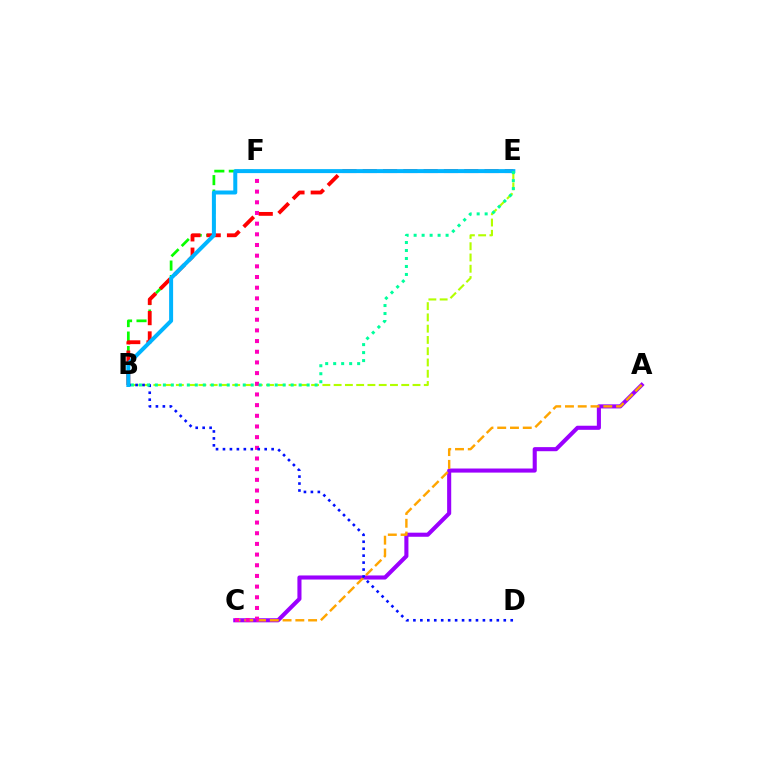{('A', 'C'): [{'color': '#9b00ff', 'line_style': 'solid', 'thickness': 2.94}, {'color': '#ffa500', 'line_style': 'dashed', 'thickness': 1.73}], ('B', 'E'): [{'color': '#b3ff00', 'line_style': 'dashed', 'thickness': 1.53}, {'color': '#ff0000', 'line_style': 'dashed', 'thickness': 2.76}, {'color': '#00b5ff', 'line_style': 'solid', 'thickness': 2.87}, {'color': '#00ff9d', 'line_style': 'dotted', 'thickness': 2.17}], ('B', 'F'): [{'color': '#08ff00', 'line_style': 'dashed', 'thickness': 1.96}], ('C', 'F'): [{'color': '#ff00bd', 'line_style': 'dotted', 'thickness': 2.9}], ('B', 'D'): [{'color': '#0010ff', 'line_style': 'dotted', 'thickness': 1.89}]}